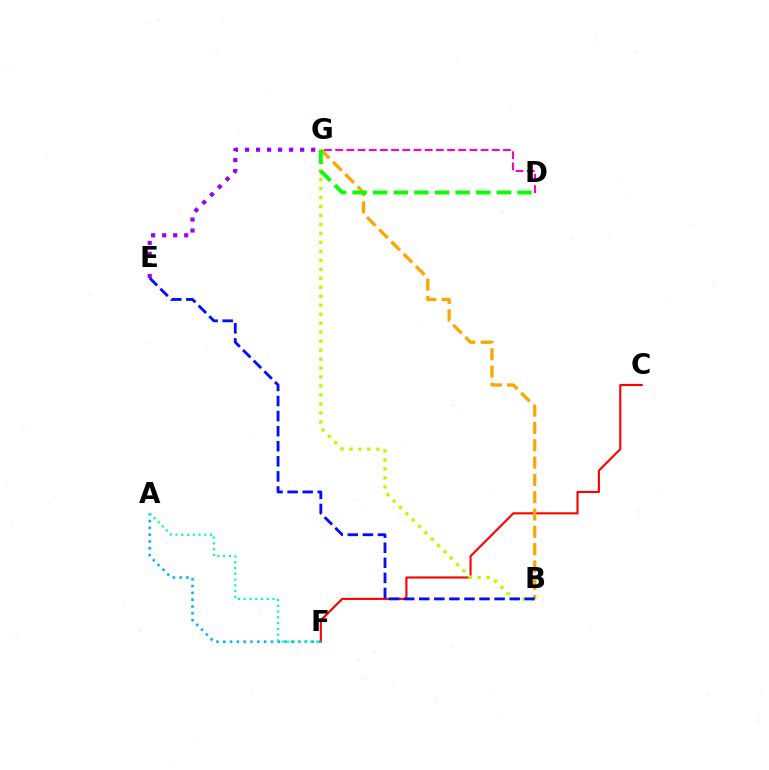{('C', 'F'): [{'color': '#ff0000', 'line_style': 'solid', 'thickness': 1.52}], ('A', 'F'): [{'color': '#00b5ff', 'line_style': 'dotted', 'thickness': 1.85}, {'color': '#00ff9d', 'line_style': 'dotted', 'thickness': 1.56}], ('B', 'G'): [{'color': '#b3ff00', 'line_style': 'dotted', 'thickness': 2.44}, {'color': '#ffa500', 'line_style': 'dashed', 'thickness': 2.35}], ('D', 'G'): [{'color': '#ff00bd', 'line_style': 'dashed', 'thickness': 1.52}, {'color': '#08ff00', 'line_style': 'dashed', 'thickness': 2.8}], ('B', 'E'): [{'color': '#0010ff', 'line_style': 'dashed', 'thickness': 2.05}], ('E', 'G'): [{'color': '#9b00ff', 'line_style': 'dotted', 'thickness': 3.0}]}